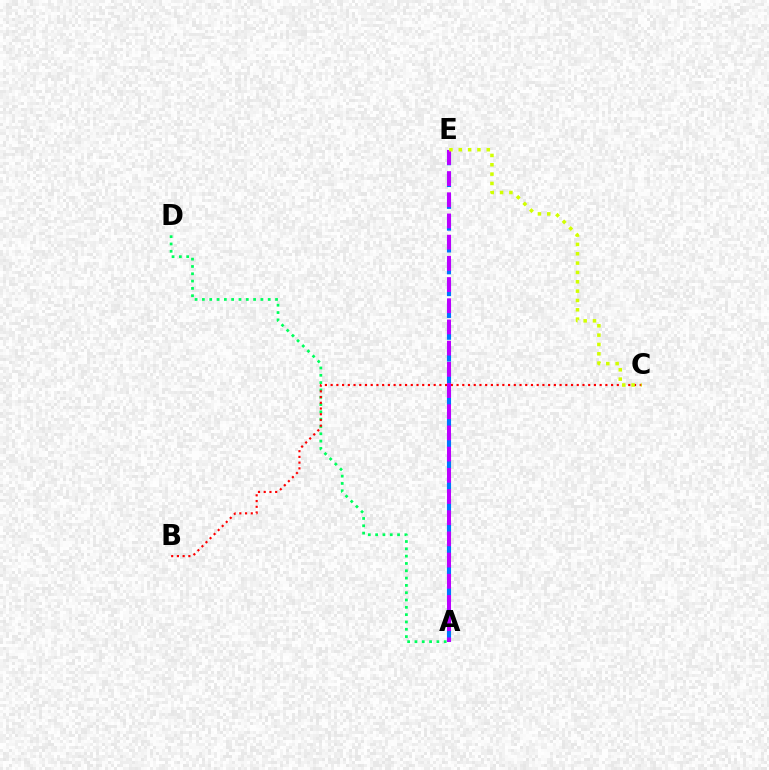{('A', 'D'): [{'color': '#00ff5c', 'line_style': 'dotted', 'thickness': 1.99}], ('B', 'C'): [{'color': '#ff0000', 'line_style': 'dotted', 'thickness': 1.56}], ('A', 'E'): [{'color': '#0074ff', 'line_style': 'dashed', 'thickness': 2.96}, {'color': '#b900ff', 'line_style': 'dashed', 'thickness': 2.88}], ('C', 'E'): [{'color': '#d1ff00', 'line_style': 'dotted', 'thickness': 2.54}]}